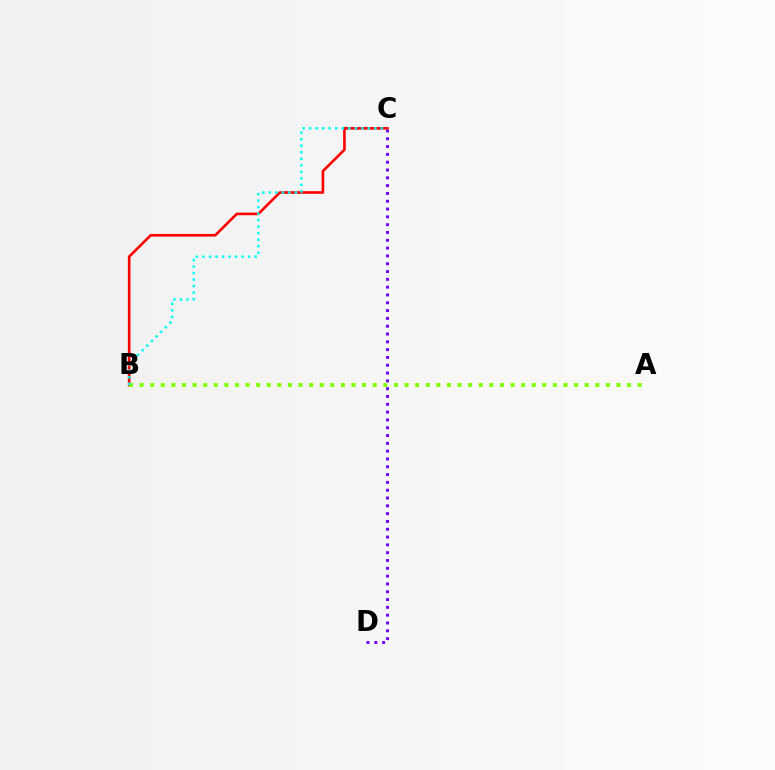{('C', 'D'): [{'color': '#7200ff', 'line_style': 'dotted', 'thickness': 2.12}], ('B', 'C'): [{'color': '#ff0000', 'line_style': 'solid', 'thickness': 1.89}, {'color': '#00fff6', 'line_style': 'dotted', 'thickness': 1.77}], ('A', 'B'): [{'color': '#84ff00', 'line_style': 'dotted', 'thickness': 2.88}]}